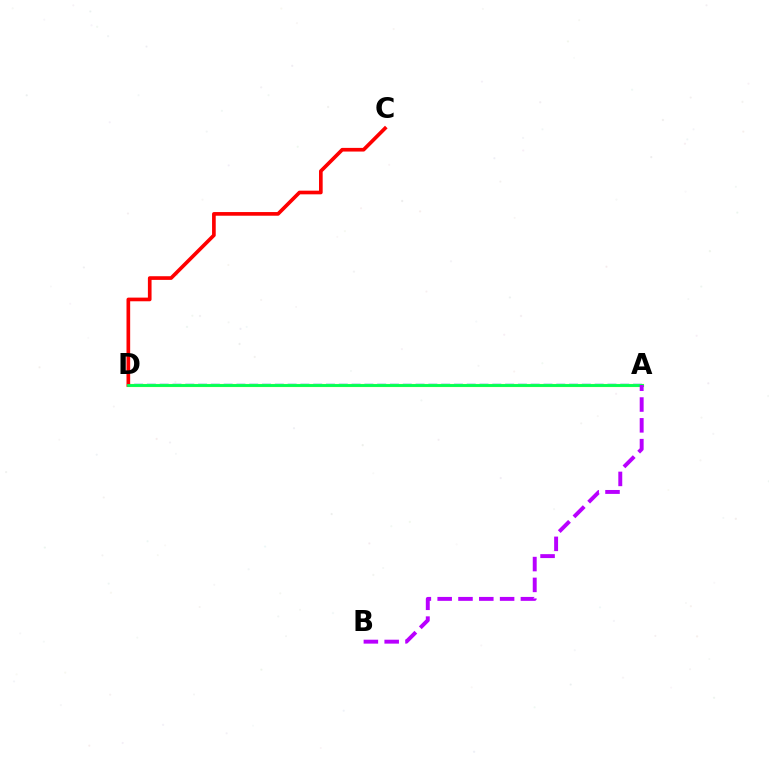{('A', 'D'): [{'color': '#0074ff', 'line_style': 'dashed', 'thickness': 1.74}, {'color': '#d1ff00', 'line_style': 'solid', 'thickness': 2.27}, {'color': '#00ff5c', 'line_style': 'solid', 'thickness': 2.02}], ('C', 'D'): [{'color': '#ff0000', 'line_style': 'solid', 'thickness': 2.64}], ('A', 'B'): [{'color': '#b900ff', 'line_style': 'dashed', 'thickness': 2.83}]}